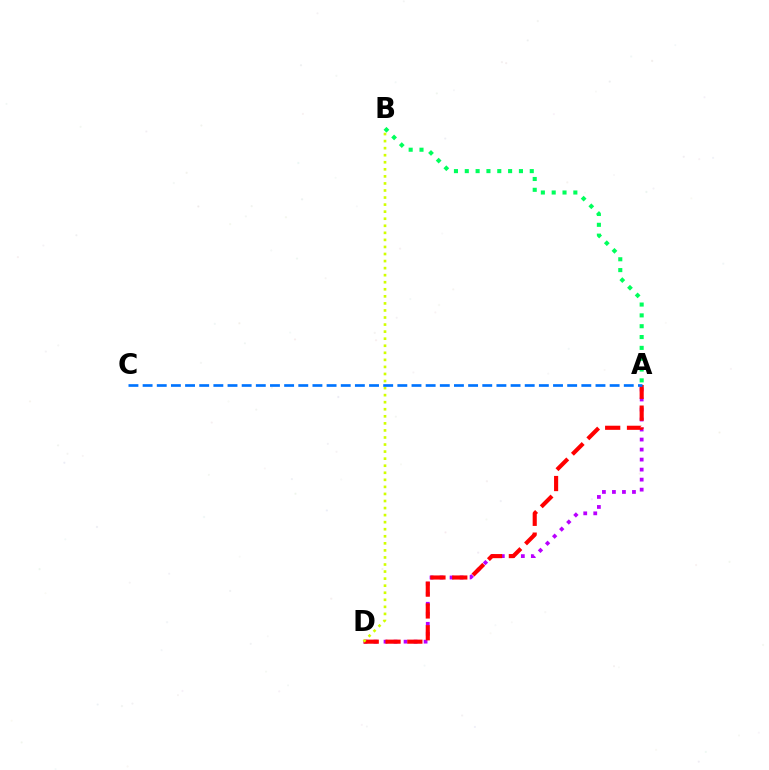{('A', 'B'): [{'color': '#00ff5c', 'line_style': 'dotted', 'thickness': 2.94}], ('A', 'D'): [{'color': '#b900ff', 'line_style': 'dotted', 'thickness': 2.72}, {'color': '#ff0000', 'line_style': 'dashed', 'thickness': 2.96}], ('B', 'D'): [{'color': '#d1ff00', 'line_style': 'dotted', 'thickness': 1.92}], ('A', 'C'): [{'color': '#0074ff', 'line_style': 'dashed', 'thickness': 1.92}]}